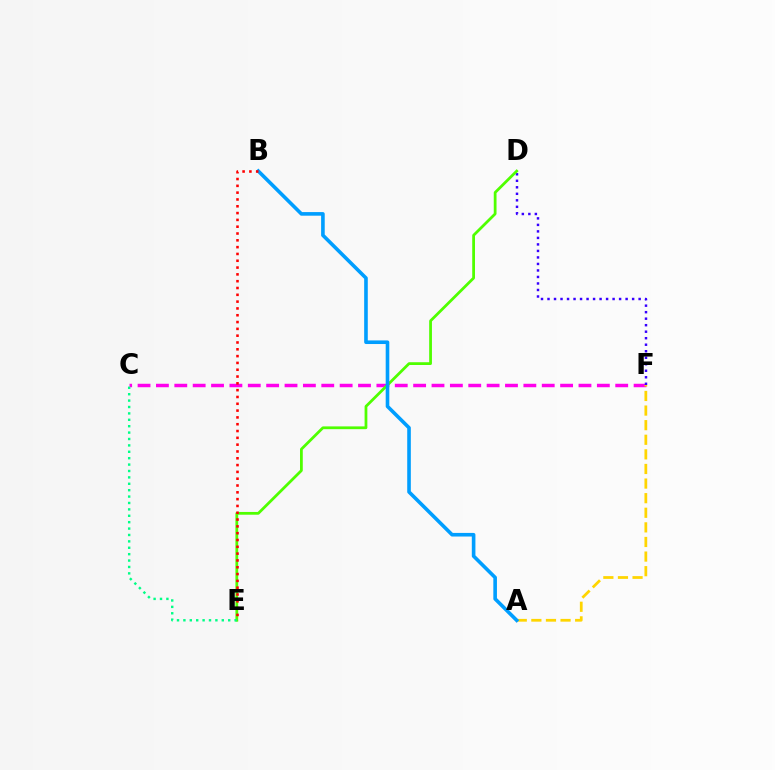{('C', 'F'): [{'color': '#ff00ed', 'line_style': 'dashed', 'thickness': 2.5}], ('A', 'F'): [{'color': '#ffd500', 'line_style': 'dashed', 'thickness': 1.98}], ('D', 'F'): [{'color': '#3700ff', 'line_style': 'dotted', 'thickness': 1.77}], ('D', 'E'): [{'color': '#4fff00', 'line_style': 'solid', 'thickness': 1.99}], ('A', 'B'): [{'color': '#009eff', 'line_style': 'solid', 'thickness': 2.6}], ('B', 'E'): [{'color': '#ff0000', 'line_style': 'dotted', 'thickness': 1.85}], ('C', 'E'): [{'color': '#00ff86', 'line_style': 'dotted', 'thickness': 1.74}]}